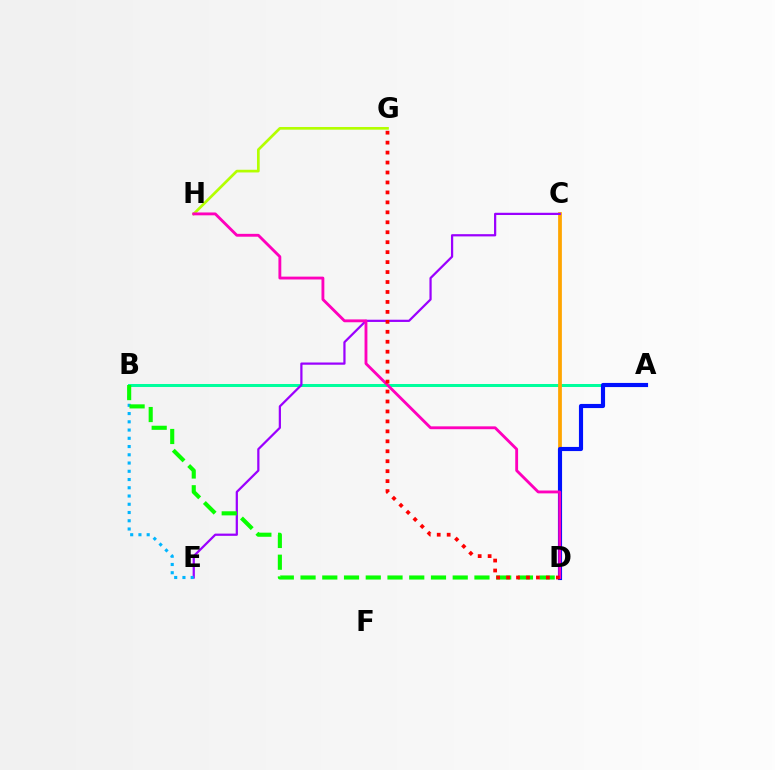{('A', 'B'): [{'color': '#00ff9d', 'line_style': 'solid', 'thickness': 2.16}], ('C', 'D'): [{'color': '#ffa500', 'line_style': 'solid', 'thickness': 2.7}], ('A', 'D'): [{'color': '#0010ff', 'line_style': 'solid', 'thickness': 2.97}], ('C', 'E'): [{'color': '#9b00ff', 'line_style': 'solid', 'thickness': 1.61}], ('G', 'H'): [{'color': '#b3ff00', 'line_style': 'solid', 'thickness': 1.94}], ('B', 'E'): [{'color': '#00b5ff', 'line_style': 'dotted', 'thickness': 2.24}], ('B', 'D'): [{'color': '#08ff00', 'line_style': 'dashed', 'thickness': 2.95}], ('D', 'H'): [{'color': '#ff00bd', 'line_style': 'solid', 'thickness': 2.05}], ('D', 'G'): [{'color': '#ff0000', 'line_style': 'dotted', 'thickness': 2.71}]}